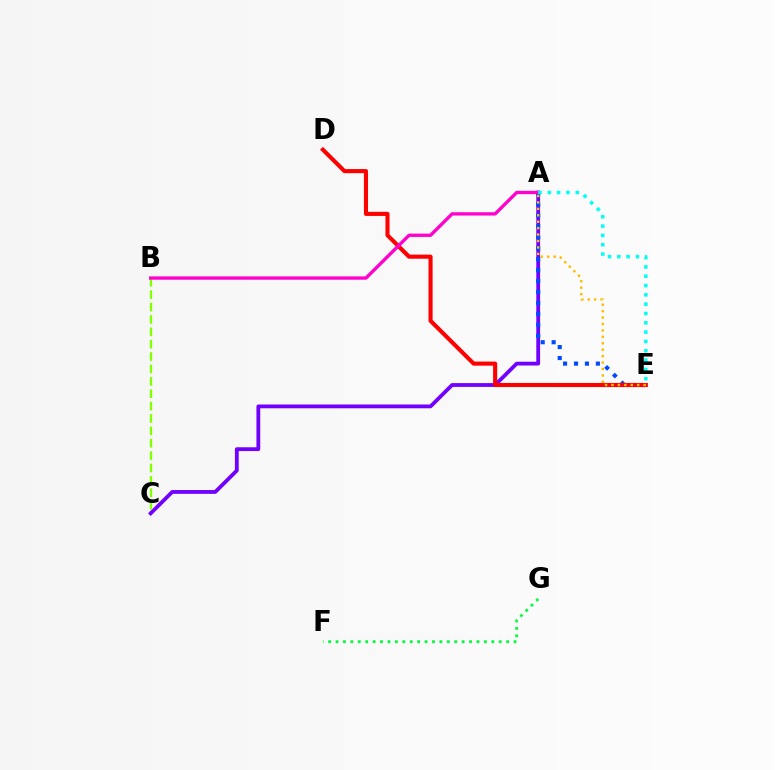{('A', 'C'): [{'color': '#7200ff', 'line_style': 'solid', 'thickness': 2.74}], ('A', 'E'): [{'color': '#004bff', 'line_style': 'dotted', 'thickness': 2.97}, {'color': '#ffbd00', 'line_style': 'dotted', 'thickness': 1.75}, {'color': '#00fff6', 'line_style': 'dotted', 'thickness': 2.53}], ('B', 'C'): [{'color': '#84ff00', 'line_style': 'dashed', 'thickness': 1.68}], ('F', 'G'): [{'color': '#00ff39', 'line_style': 'dotted', 'thickness': 2.02}], ('D', 'E'): [{'color': '#ff0000', 'line_style': 'solid', 'thickness': 2.95}], ('A', 'B'): [{'color': '#ff00cf', 'line_style': 'solid', 'thickness': 2.39}]}